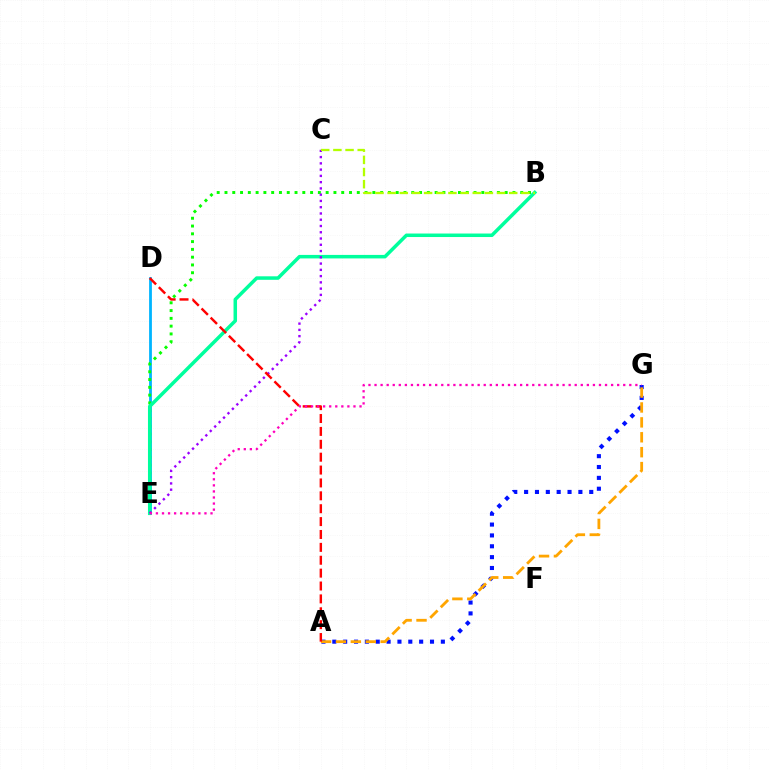{('A', 'G'): [{'color': '#0010ff', 'line_style': 'dotted', 'thickness': 2.95}, {'color': '#ffa500', 'line_style': 'dashed', 'thickness': 2.03}], ('D', 'E'): [{'color': '#00b5ff', 'line_style': 'solid', 'thickness': 2.01}], ('B', 'E'): [{'color': '#08ff00', 'line_style': 'dotted', 'thickness': 2.11}, {'color': '#00ff9d', 'line_style': 'solid', 'thickness': 2.53}], ('C', 'E'): [{'color': '#9b00ff', 'line_style': 'dotted', 'thickness': 1.7}], ('A', 'D'): [{'color': '#ff0000', 'line_style': 'dashed', 'thickness': 1.75}], ('E', 'G'): [{'color': '#ff00bd', 'line_style': 'dotted', 'thickness': 1.65}], ('B', 'C'): [{'color': '#b3ff00', 'line_style': 'dashed', 'thickness': 1.65}]}